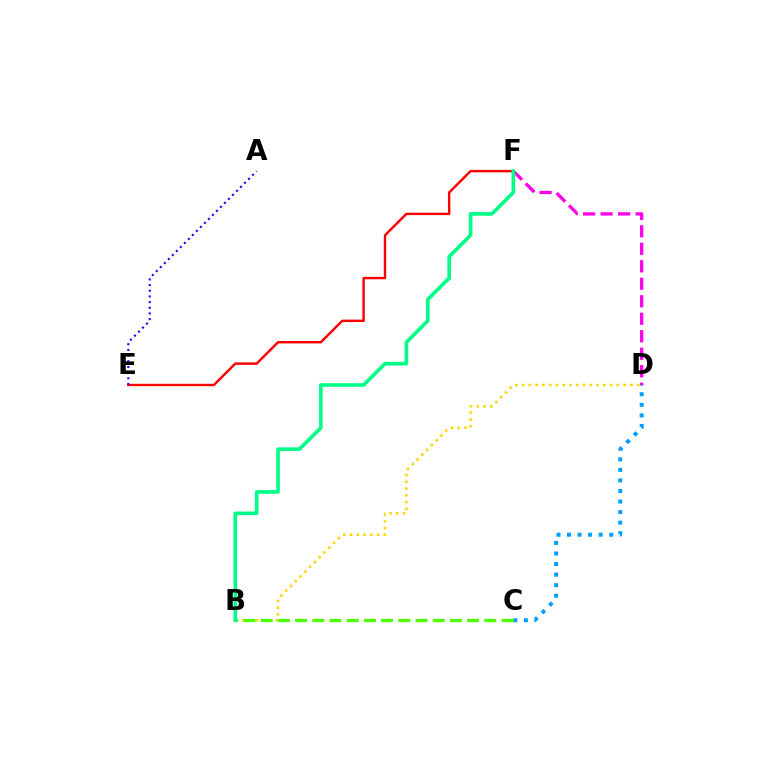{('D', 'F'): [{'color': '#ff00ed', 'line_style': 'dashed', 'thickness': 2.38}], ('B', 'D'): [{'color': '#ffd500', 'line_style': 'dotted', 'thickness': 1.84}], ('E', 'F'): [{'color': '#ff0000', 'line_style': 'solid', 'thickness': 1.73}], ('C', 'D'): [{'color': '#009eff', 'line_style': 'dotted', 'thickness': 2.87}], ('A', 'E'): [{'color': '#3700ff', 'line_style': 'dotted', 'thickness': 1.54}], ('B', 'C'): [{'color': '#4fff00', 'line_style': 'dashed', 'thickness': 2.34}], ('B', 'F'): [{'color': '#00ff86', 'line_style': 'solid', 'thickness': 2.62}]}